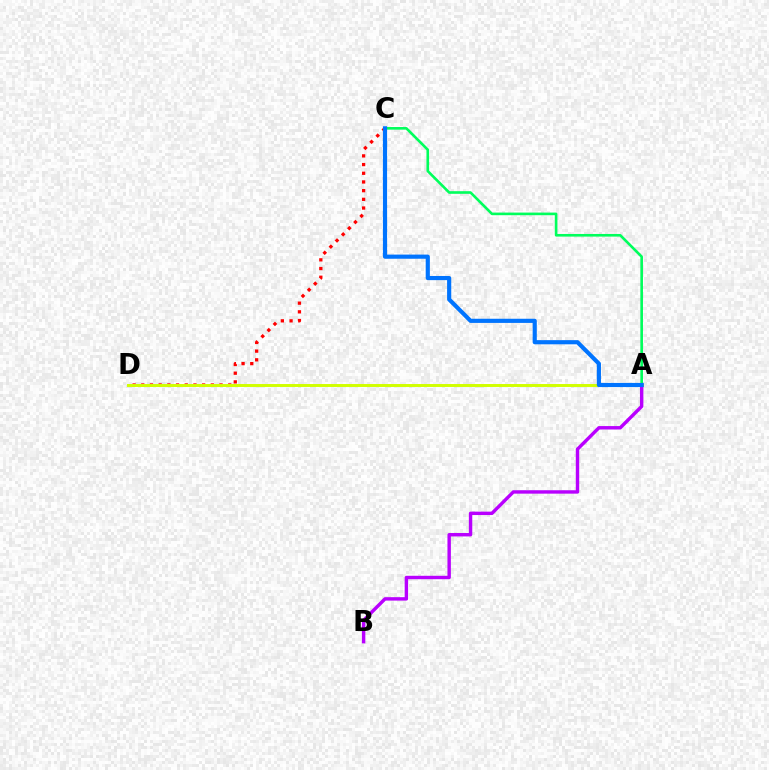{('C', 'D'): [{'color': '#ff0000', 'line_style': 'dotted', 'thickness': 2.36}], ('A', 'D'): [{'color': '#d1ff00', 'line_style': 'solid', 'thickness': 2.12}], ('A', 'C'): [{'color': '#00ff5c', 'line_style': 'solid', 'thickness': 1.89}, {'color': '#0074ff', 'line_style': 'solid', 'thickness': 2.99}], ('A', 'B'): [{'color': '#b900ff', 'line_style': 'solid', 'thickness': 2.46}]}